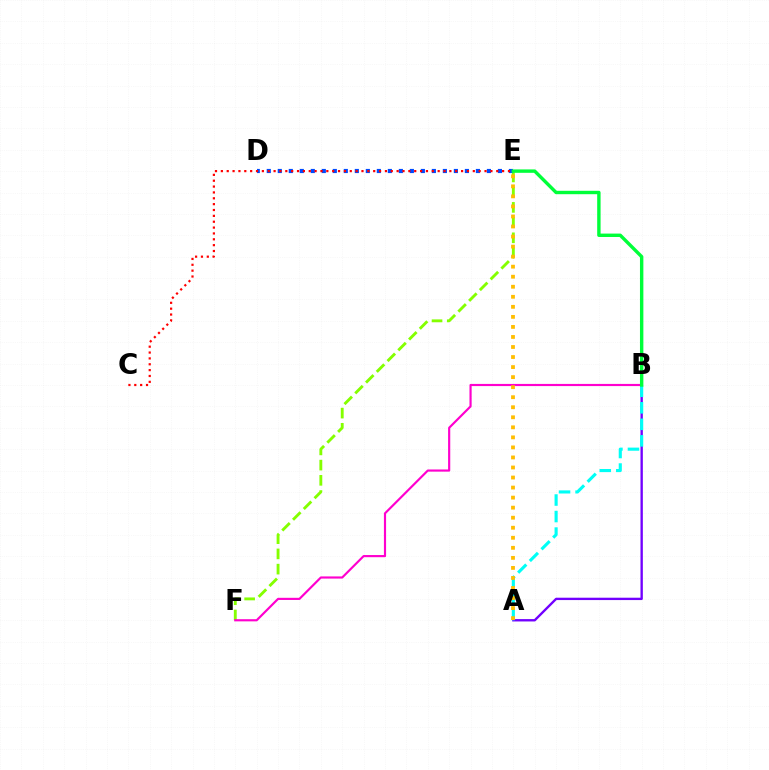{('E', 'F'): [{'color': '#84ff00', 'line_style': 'dashed', 'thickness': 2.07}], ('A', 'B'): [{'color': '#7200ff', 'line_style': 'solid', 'thickness': 1.7}, {'color': '#00fff6', 'line_style': 'dashed', 'thickness': 2.24}], ('B', 'F'): [{'color': '#ff00cf', 'line_style': 'solid', 'thickness': 1.56}], ('D', 'E'): [{'color': '#004bff', 'line_style': 'dotted', 'thickness': 2.99}], ('C', 'E'): [{'color': '#ff0000', 'line_style': 'dotted', 'thickness': 1.59}], ('A', 'E'): [{'color': '#ffbd00', 'line_style': 'dotted', 'thickness': 2.73}], ('B', 'E'): [{'color': '#00ff39', 'line_style': 'solid', 'thickness': 2.45}]}